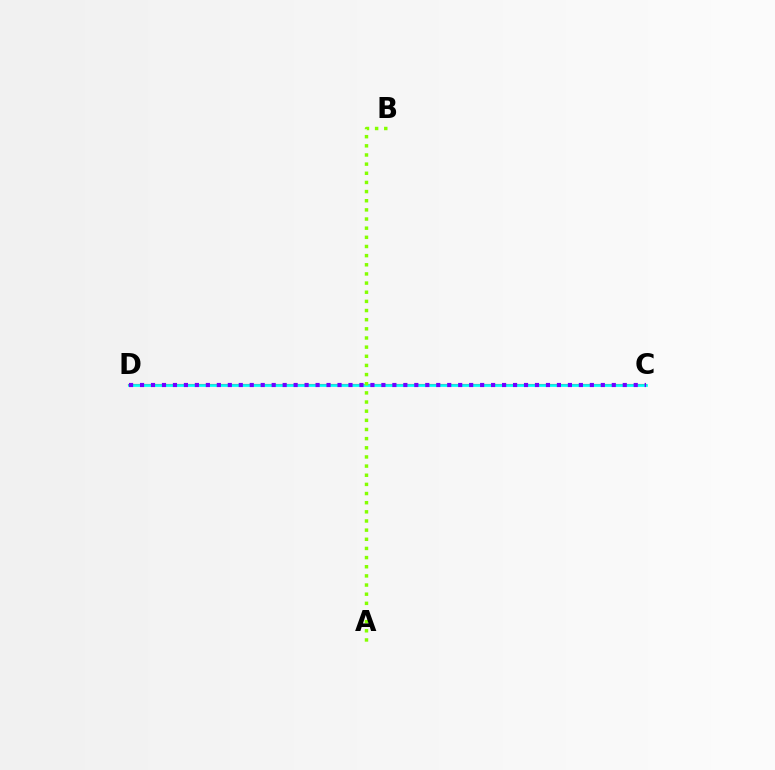{('C', 'D'): [{'color': '#ff0000', 'line_style': 'solid', 'thickness': 1.5}, {'color': '#00fff6', 'line_style': 'solid', 'thickness': 1.94}, {'color': '#7200ff', 'line_style': 'dotted', 'thickness': 2.98}], ('A', 'B'): [{'color': '#84ff00', 'line_style': 'dotted', 'thickness': 2.49}]}